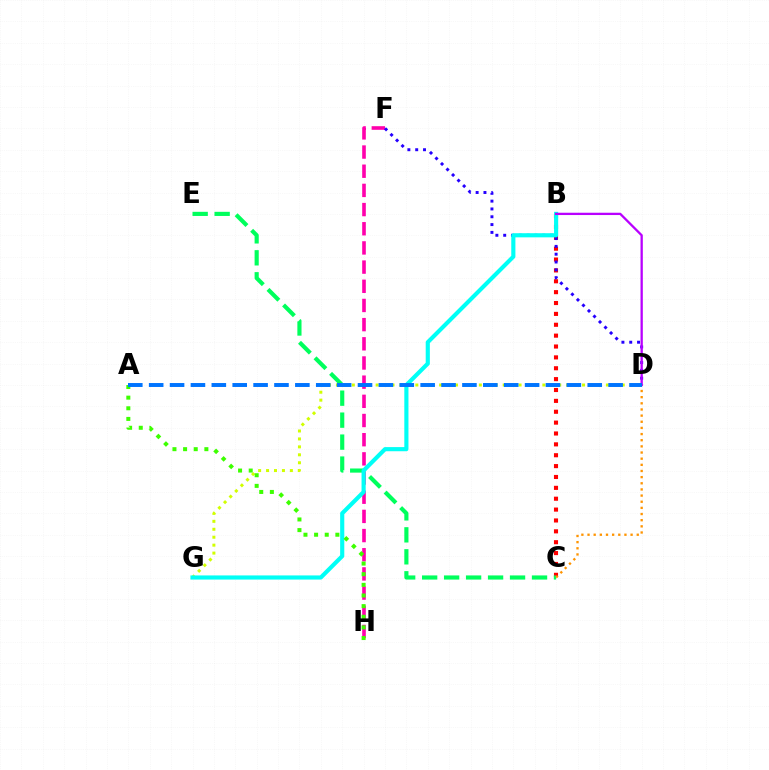{('D', 'G'): [{'color': '#d1ff00', 'line_style': 'dotted', 'thickness': 2.16}], ('B', 'C'): [{'color': '#ff0000', 'line_style': 'dotted', 'thickness': 2.95}], ('F', 'H'): [{'color': '#ff00ac', 'line_style': 'dashed', 'thickness': 2.61}], ('D', 'F'): [{'color': '#2500ff', 'line_style': 'dotted', 'thickness': 2.12}], ('C', 'E'): [{'color': '#00ff5c', 'line_style': 'dashed', 'thickness': 2.99}], ('B', 'G'): [{'color': '#00fff6', 'line_style': 'solid', 'thickness': 2.98}], ('A', 'H'): [{'color': '#3dff00', 'line_style': 'dotted', 'thickness': 2.89}], ('C', 'D'): [{'color': '#ff9400', 'line_style': 'dotted', 'thickness': 1.67}], ('B', 'D'): [{'color': '#b900ff', 'line_style': 'solid', 'thickness': 1.65}], ('A', 'D'): [{'color': '#0074ff', 'line_style': 'dashed', 'thickness': 2.84}]}